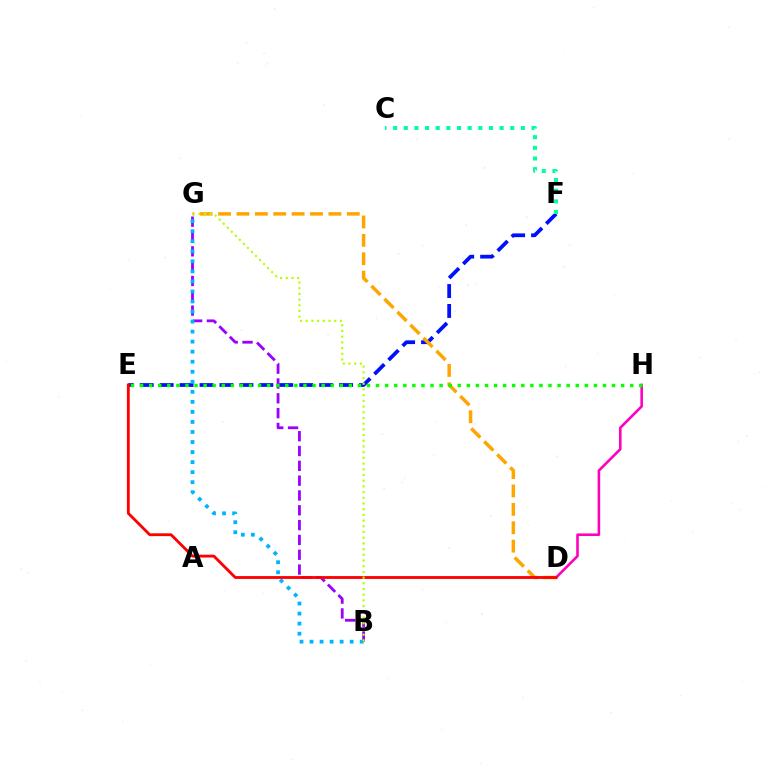{('D', 'H'): [{'color': '#ff00bd', 'line_style': 'solid', 'thickness': 1.87}], ('B', 'G'): [{'color': '#9b00ff', 'line_style': 'dashed', 'thickness': 2.01}, {'color': '#00b5ff', 'line_style': 'dotted', 'thickness': 2.73}, {'color': '#b3ff00', 'line_style': 'dotted', 'thickness': 1.55}], ('E', 'F'): [{'color': '#0010ff', 'line_style': 'dashed', 'thickness': 2.71}], ('D', 'G'): [{'color': '#ffa500', 'line_style': 'dashed', 'thickness': 2.5}], ('E', 'H'): [{'color': '#08ff00', 'line_style': 'dotted', 'thickness': 2.47}], ('D', 'E'): [{'color': '#ff0000', 'line_style': 'solid', 'thickness': 2.04}], ('C', 'F'): [{'color': '#00ff9d', 'line_style': 'dotted', 'thickness': 2.89}]}